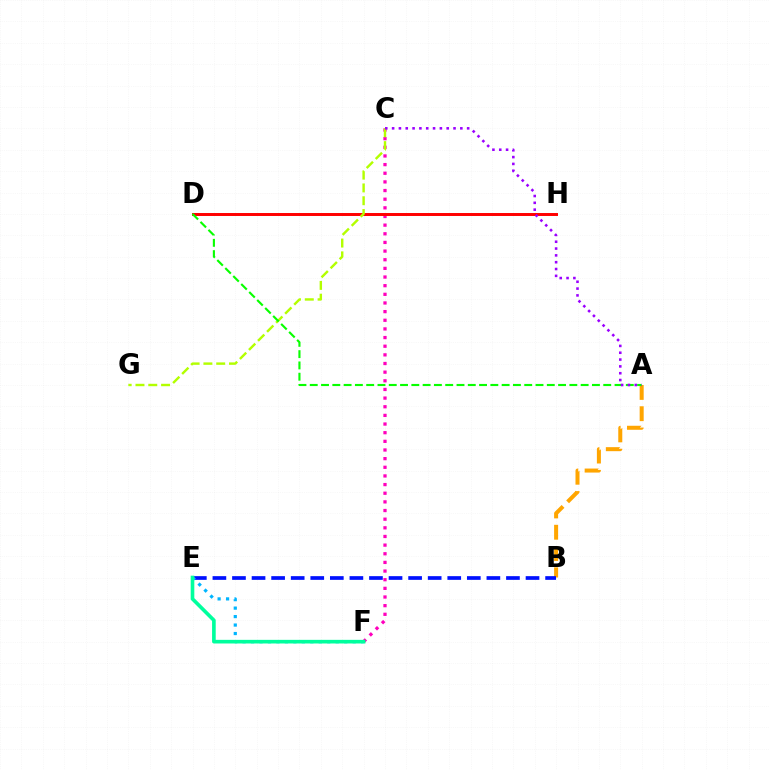{('C', 'F'): [{'color': '#ff00bd', 'line_style': 'dotted', 'thickness': 2.35}], ('A', 'B'): [{'color': '#ffa500', 'line_style': 'dashed', 'thickness': 2.89}], ('D', 'H'): [{'color': '#ff0000', 'line_style': 'solid', 'thickness': 2.13}], ('C', 'G'): [{'color': '#b3ff00', 'line_style': 'dashed', 'thickness': 1.74}], ('B', 'E'): [{'color': '#0010ff', 'line_style': 'dashed', 'thickness': 2.66}], ('E', 'F'): [{'color': '#00b5ff', 'line_style': 'dotted', 'thickness': 2.3}, {'color': '#00ff9d', 'line_style': 'solid', 'thickness': 2.62}], ('A', 'D'): [{'color': '#08ff00', 'line_style': 'dashed', 'thickness': 1.53}], ('A', 'C'): [{'color': '#9b00ff', 'line_style': 'dotted', 'thickness': 1.85}]}